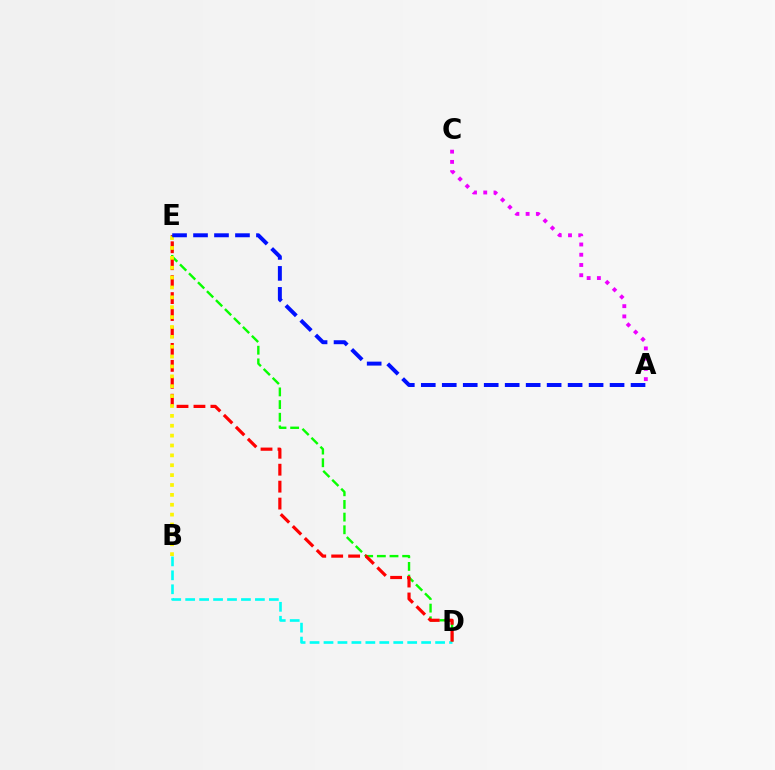{('D', 'E'): [{'color': '#08ff00', 'line_style': 'dashed', 'thickness': 1.72}, {'color': '#ff0000', 'line_style': 'dashed', 'thickness': 2.3}], ('B', 'D'): [{'color': '#00fff6', 'line_style': 'dashed', 'thickness': 1.89}], ('B', 'E'): [{'color': '#fcf500', 'line_style': 'dotted', 'thickness': 2.68}], ('A', 'C'): [{'color': '#ee00ff', 'line_style': 'dotted', 'thickness': 2.78}], ('A', 'E'): [{'color': '#0010ff', 'line_style': 'dashed', 'thickness': 2.85}]}